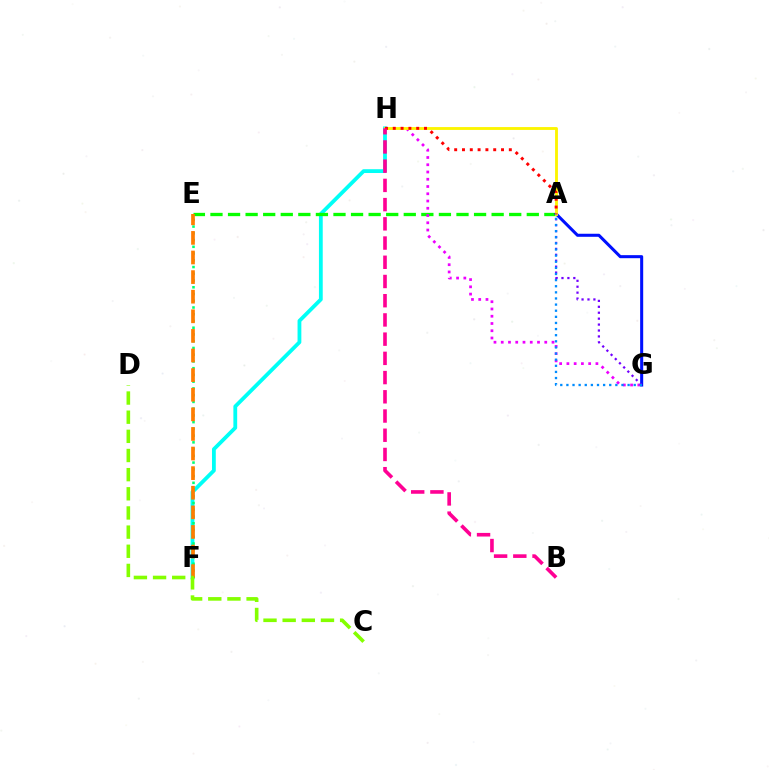{('F', 'H'): [{'color': '#00fff6', 'line_style': 'solid', 'thickness': 2.73}], ('E', 'F'): [{'color': '#00ff74', 'line_style': 'dotted', 'thickness': 1.83}, {'color': '#ff7c00', 'line_style': 'dashed', 'thickness': 2.66}], ('A', 'E'): [{'color': '#08ff00', 'line_style': 'dashed', 'thickness': 2.39}], ('G', 'H'): [{'color': '#ee00ff', 'line_style': 'dotted', 'thickness': 1.97}], ('A', 'G'): [{'color': '#0010ff', 'line_style': 'solid', 'thickness': 2.19}, {'color': '#7200ff', 'line_style': 'dotted', 'thickness': 1.61}, {'color': '#008cff', 'line_style': 'dotted', 'thickness': 1.66}], ('A', 'H'): [{'color': '#fcf500', 'line_style': 'solid', 'thickness': 2.05}, {'color': '#ff0000', 'line_style': 'dotted', 'thickness': 2.12}], ('B', 'H'): [{'color': '#ff0094', 'line_style': 'dashed', 'thickness': 2.61}], ('C', 'D'): [{'color': '#84ff00', 'line_style': 'dashed', 'thickness': 2.6}]}